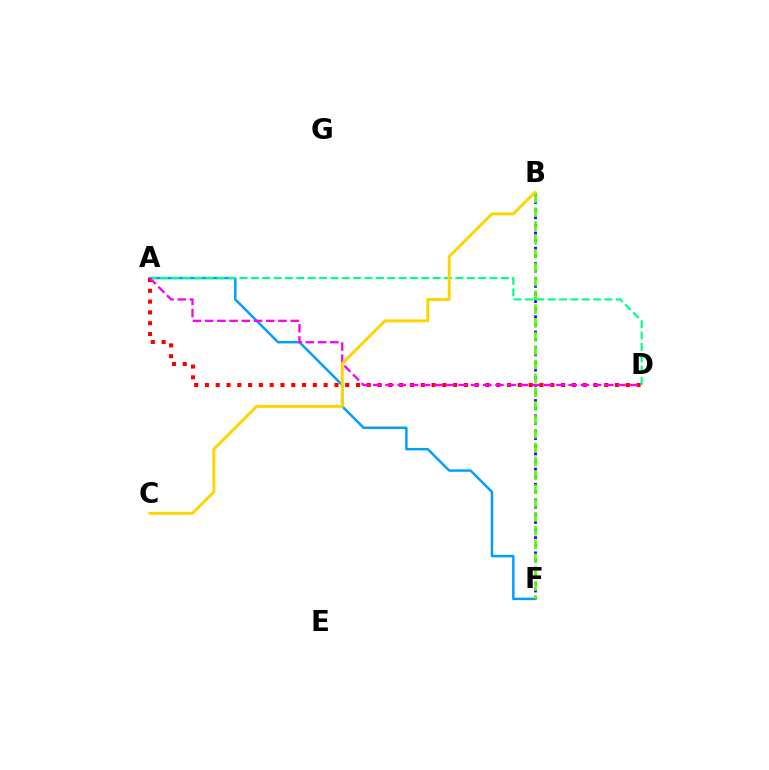{('A', 'F'): [{'color': '#009eff', 'line_style': 'solid', 'thickness': 1.78}], ('B', 'F'): [{'color': '#3700ff', 'line_style': 'dotted', 'thickness': 2.07}, {'color': '#4fff00', 'line_style': 'dashed', 'thickness': 1.88}], ('A', 'D'): [{'color': '#00ff86', 'line_style': 'dashed', 'thickness': 1.54}, {'color': '#ff0000', 'line_style': 'dotted', 'thickness': 2.93}, {'color': '#ff00ed', 'line_style': 'dashed', 'thickness': 1.66}], ('B', 'C'): [{'color': '#ffd500', 'line_style': 'solid', 'thickness': 2.12}]}